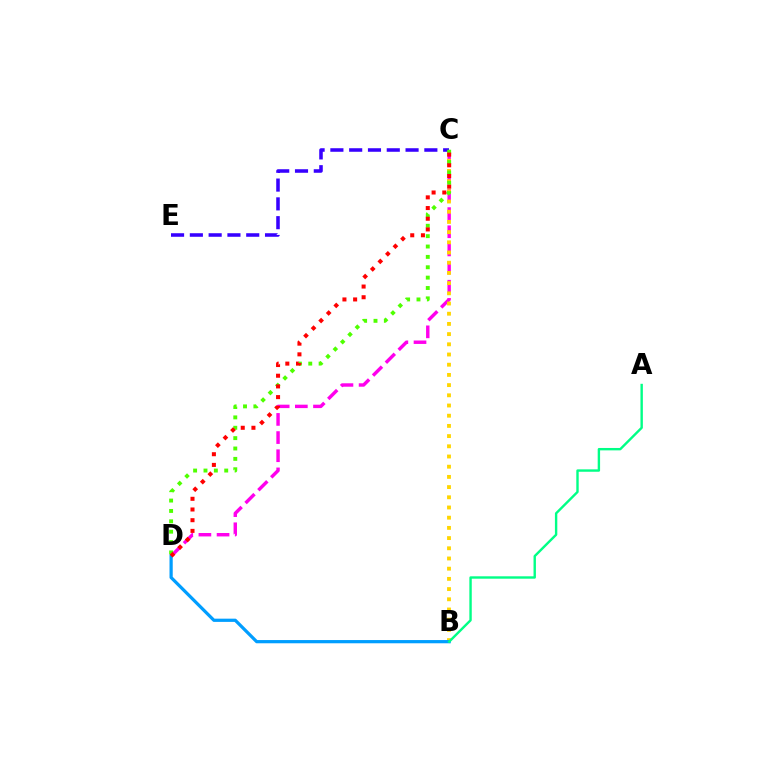{('C', 'D'): [{'color': '#ff00ed', 'line_style': 'dashed', 'thickness': 2.47}, {'color': '#4fff00', 'line_style': 'dotted', 'thickness': 2.82}, {'color': '#ff0000', 'line_style': 'dotted', 'thickness': 2.9}], ('B', 'C'): [{'color': '#ffd500', 'line_style': 'dotted', 'thickness': 2.77}], ('C', 'E'): [{'color': '#3700ff', 'line_style': 'dashed', 'thickness': 2.55}], ('B', 'D'): [{'color': '#009eff', 'line_style': 'solid', 'thickness': 2.32}], ('A', 'B'): [{'color': '#00ff86', 'line_style': 'solid', 'thickness': 1.73}]}